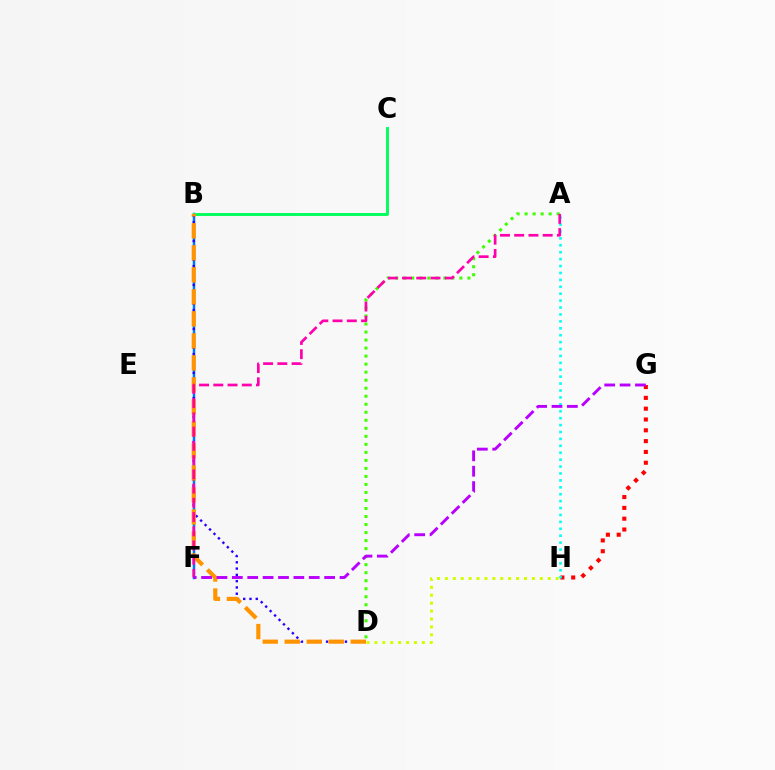{('G', 'H'): [{'color': '#ff0000', 'line_style': 'dotted', 'thickness': 2.94}], ('A', 'D'): [{'color': '#3dff00', 'line_style': 'dotted', 'thickness': 2.18}], ('B', 'F'): [{'color': '#0074ff', 'line_style': 'solid', 'thickness': 1.78}], ('B', 'D'): [{'color': '#2500ff', 'line_style': 'dotted', 'thickness': 1.71}, {'color': '#ff9400', 'line_style': 'dashed', 'thickness': 2.99}], ('B', 'C'): [{'color': '#00ff5c', 'line_style': 'solid', 'thickness': 2.09}], ('A', 'H'): [{'color': '#00fff6', 'line_style': 'dotted', 'thickness': 1.88}], ('A', 'F'): [{'color': '#ff00ac', 'line_style': 'dashed', 'thickness': 1.93}], ('F', 'G'): [{'color': '#b900ff', 'line_style': 'dashed', 'thickness': 2.09}], ('D', 'H'): [{'color': '#d1ff00', 'line_style': 'dotted', 'thickness': 2.15}]}